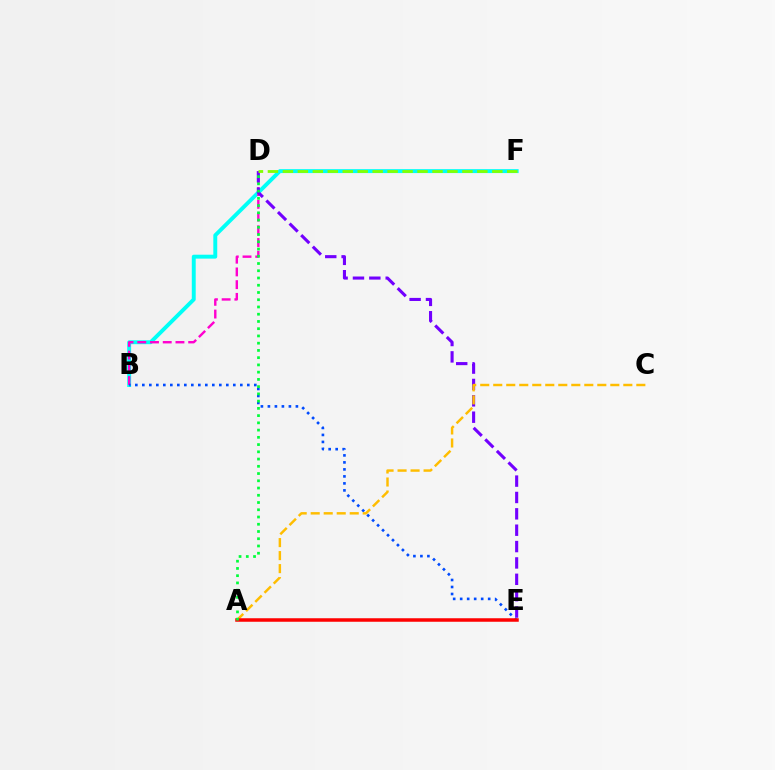{('B', 'F'): [{'color': '#00fff6', 'line_style': 'solid', 'thickness': 2.82}], ('B', 'D'): [{'color': '#ff00cf', 'line_style': 'dashed', 'thickness': 1.73}], ('D', 'E'): [{'color': '#7200ff', 'line_style': 'dashed', 'thickness': 2.22}], ('B', 'E'): [{'color': '#004bff', 'line_style': 'dotted', 'thickness': 1.9}], ('A', 'C'): [{'color': '#ffbd00', 'line_style': 'dashed', 'thickness': 1.77}], ('A', 'E'): [{'color': '#ff0000', 'line_style': 'solid', 'thickness': 2.53}], ('A', 'D'): [{'color': '#00ff39', 'line_style': 'dotted', 'thickness': 1.97}], ('D', 'F'): [{'color': '#84ff00', 'line_style': 'dashed', 'thickness': 2.03}]}